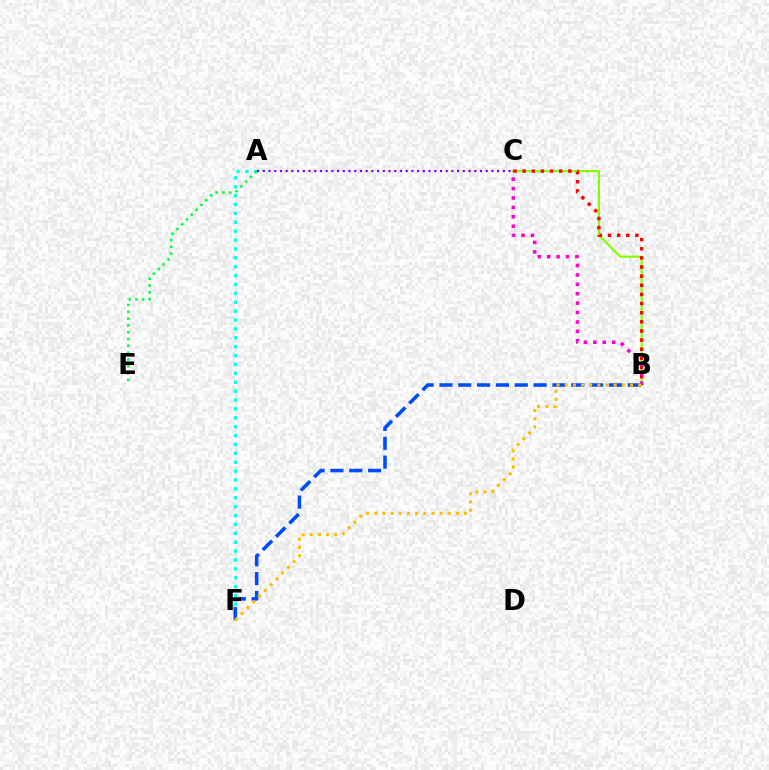{('A', 'F'): [{'color': '#00fff6', 'line_style': 'dotted', 'thickness': 2.41}], ('A', 'E'): [{'color': '#00ff39', 'line_style': 'dotted', 'thickness': 1.85}], ('B', 'C'): [{'color': '#84ff00', 'line_style': 'solid', 'thickness': 1.58}, {'color': '#ff0000', 'line_style': 'dotted', 'thickness': 2.48}, {'color': '#ff00cf', 'line_style': 'dotted', 'thickness': 2.56}], ('A', 'C'): [{'color': '#7200ff', 'line_style': 'dotted', 'thickness': 1.55}], ('B', 'F'): [{'color': '#004bff', 'line_style': 'dashed', 'thickness': 2.56}, {'color': '#ffbd00', 'line_style': 'dotted', 'thickness': 2.22}]}